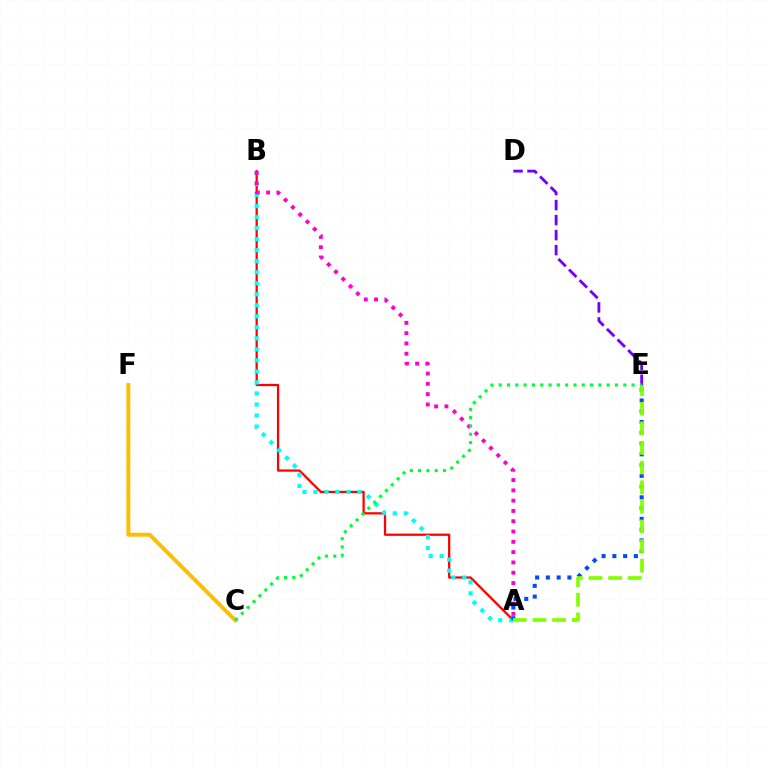{('A', 'B'): [{'color': '#ff0000', 'line_style': 'solid', 'thickness': 1.62}, {'color': '#00fff6', 'line_style': 'dotted', 'thickness': 2.99}, {'color': '#ff00cf', 'line_style': 'dotted', 'thickness': 2.8}], ('A', 'E'): [{'color': '#004bff', 'line_style': 'dotted', 'thickness': 2.92}, {'color': '#84ff00', 'line_style': 'dashed', 'thickness': 2.66}], ('D', 'E'): [{'color': '#7200ff', 'line_style': 'dashed', 'thickness': 2.04}], ('C', 'F'): [{'color': '#ffbd00', 'line_style': 'solid', 'thickness': 2.82}], ('C', 'E'): [{'color': '#00ff39', 'line_style': 'dotted', 'thickness': 2.26}]}